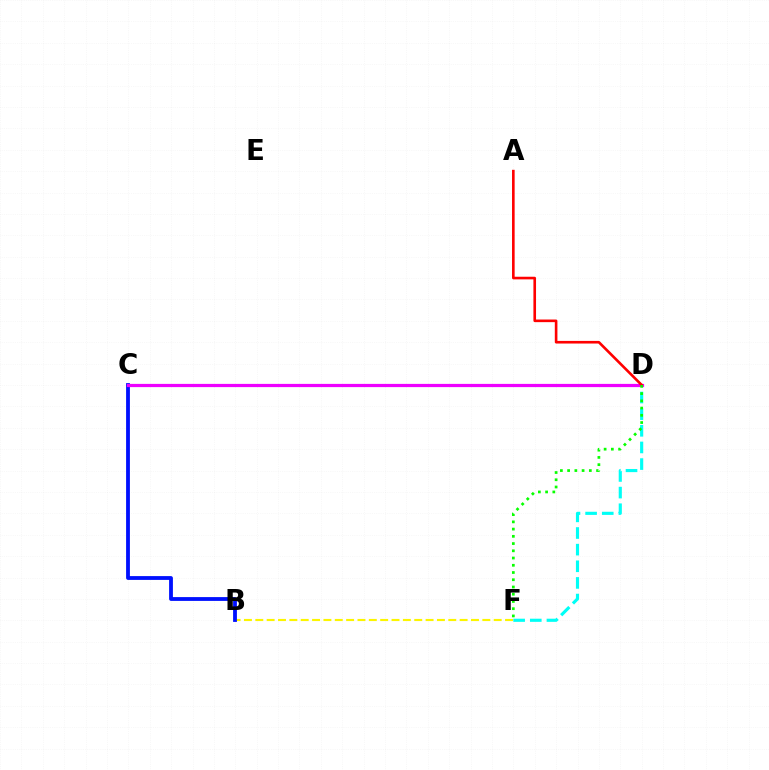{('B', 'F'): [{'color': '#fcf500', 'line_style': 'dashed', 'thickness': 1.54}], ('D', 'F'): [{'color': '#00fff6', 'line_style': 'dashed', 'thickness': 2.26}, {'color': '#08ff00', 'line_style': 'dotted', 'thickness': 1.97}], ('B', 'C'): [{'color': '#0010ff', 'line_style': 'solid', 'thickness': 2.74}], ('C', 'D'): [{'color': '#ee00ff', 'line_style': 'solid', 'thickness': 2.32}], ('A', 'D'): [{'color': '#ff0000', 'line_style': 'solid', 'thickness': 1.89}]}